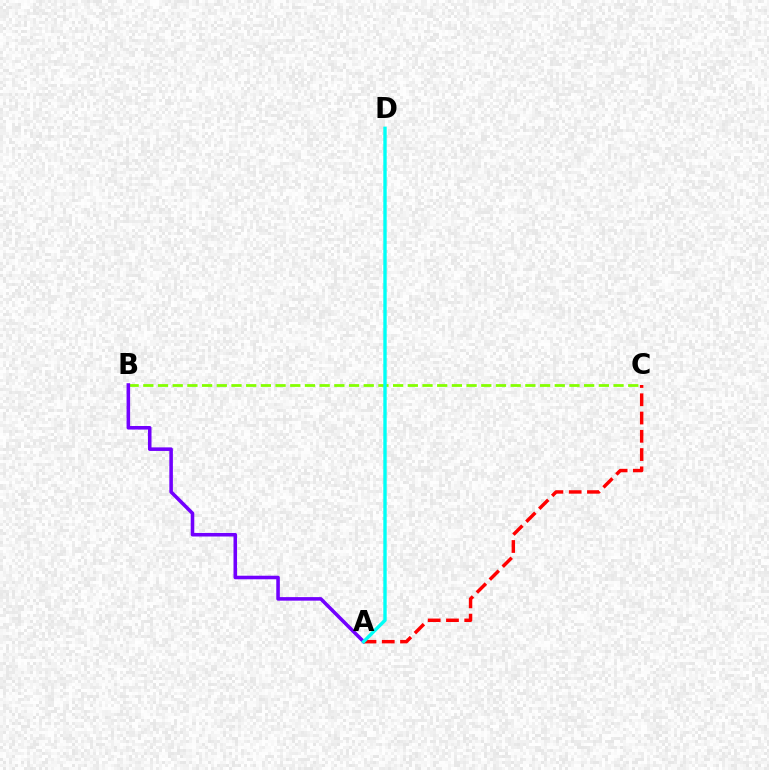{('B', 'C'): [{'color': '#84ff00', 'line_style': 'dashed', 'thickness': 2.0}], ('A', 'B'): [{'color': '#7200ff', 'line_style': 'solid', 'thickness': 2.56}], ('A', 'C'): [{'color': '#ff0000', 'line_style': 'dashed', 'thickness': 2.48}], ('A', 'D'): [{'color': '#00fff6', 'line_style': 'solid', 'thickness': 2.43}]}